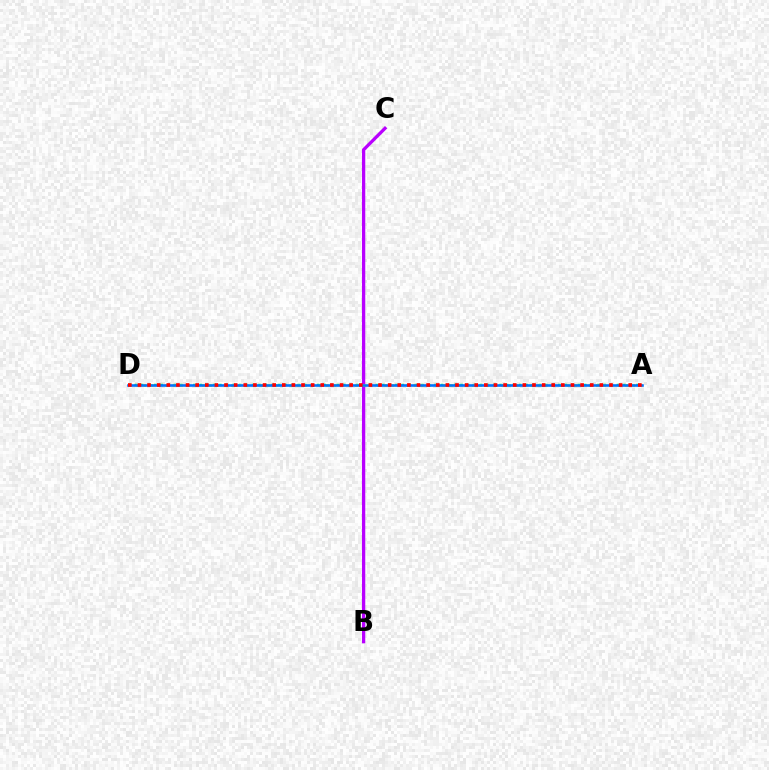{('A', 'D'): [{'color': '#00ff5c', 'line_style': 'dotted', 'thickness': 1.77}, {'color': '#d1ff00', 'line_style': 'dotted', 'thickness': 1.98}, {'color': '#0074ff', 'line_style': 'solid', 'thickness': 1.87}, {'color': '#ff0000', 'line_style': 'dotted', 'thickness': 2.61}], ('B', 'C'): [{'color': '#b900ff', 'line_style': 'solid', 'thickness': 2.36}]}